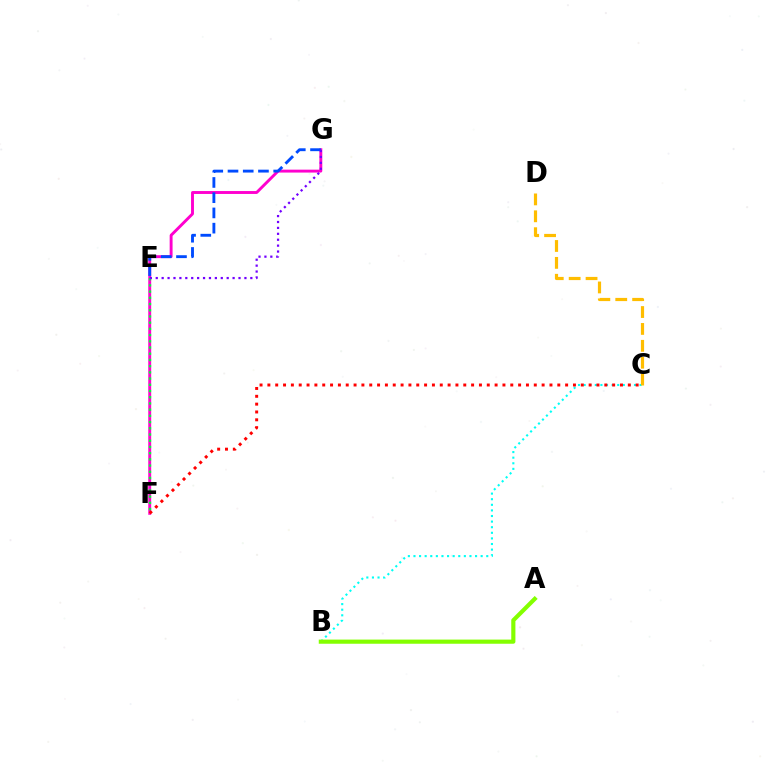{('F', 'G'): [{'color': '#ff00cf', 'line_style': 'solid', 'thickness': 2.09}], ('B', 'C'): [{'color': '#00fff6', 'line_style': 'dotted', 'thickness': 1.52}], ('E', 'F'): [{'color': '#00ff39', 'line_style': 'dotted', 'thickness': 1.69}], ('A', 'B'): [{'color': '#84ff00', 'line_style': 'solid', 'thickness': 2.99}], ('C', 'D'): [{'color': '#ffbd00', 'line_style': 'dashed', 'thickness': 2.3}], ('E', 'G'): [{'color': '#004bff', 'line_style': 'dashed', 'thickness': 2.07}, {'color': '#7200ff', 'line_style': 'dotted', 'thickness': 1.61}], ('C', 'F'): [{'color': '#ff0000', 'line_style': 'dotted', 'thickness': 2.13}]}